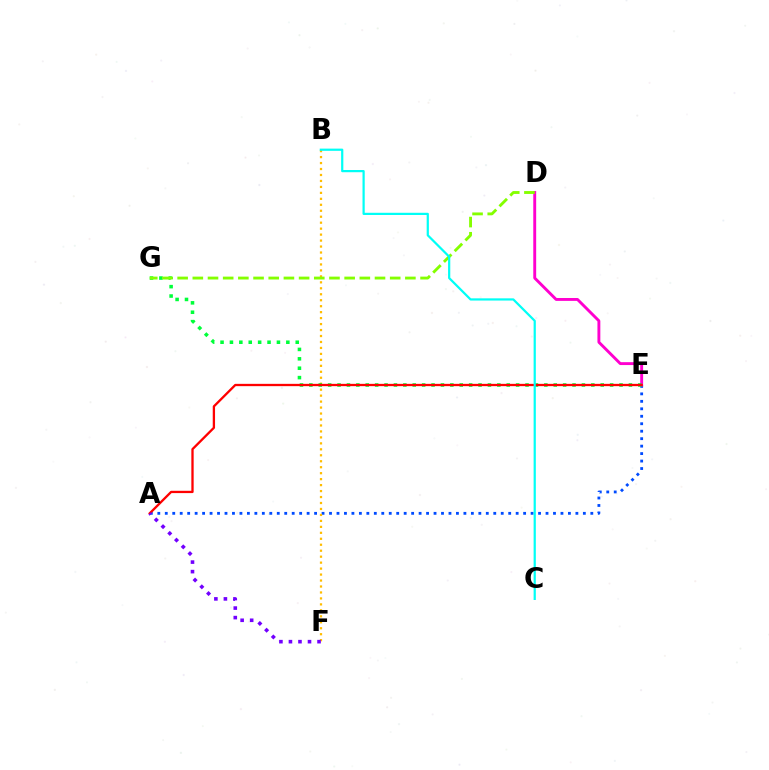{('A', 'E'): [{'color': '#004bff', 'line_style': 'dotted', 'thickness': 2.03}, {'color': '#ff0000', 'line_style': 'solid', 'thickness': 1.66}], ('B', 'F'): [{'color': '#ffbd00', 'line_style': 'dotted', 'thickness': 1.62}], ('D', 'E'): [{'color': '#ff00cf', 'line_style': 'solid', 'thickness': 2.08}], ('E', 'G'): [{'color': '#00ff39', 'line_style': 'dotted', 'thickness': 2.55}], ('A', 'F'): [{'color': '#7200ff', 'line_style': 'dotted', 'thickness': 2.59}], ('D', 'G'): [{'color': '#84ff00', 'line_style': 'dashed', 'thickness': 2.06}], ('B', 'C'): [{'color': '#00fff6', 'line_style': 'solid', 'thickness': 1.6}]}